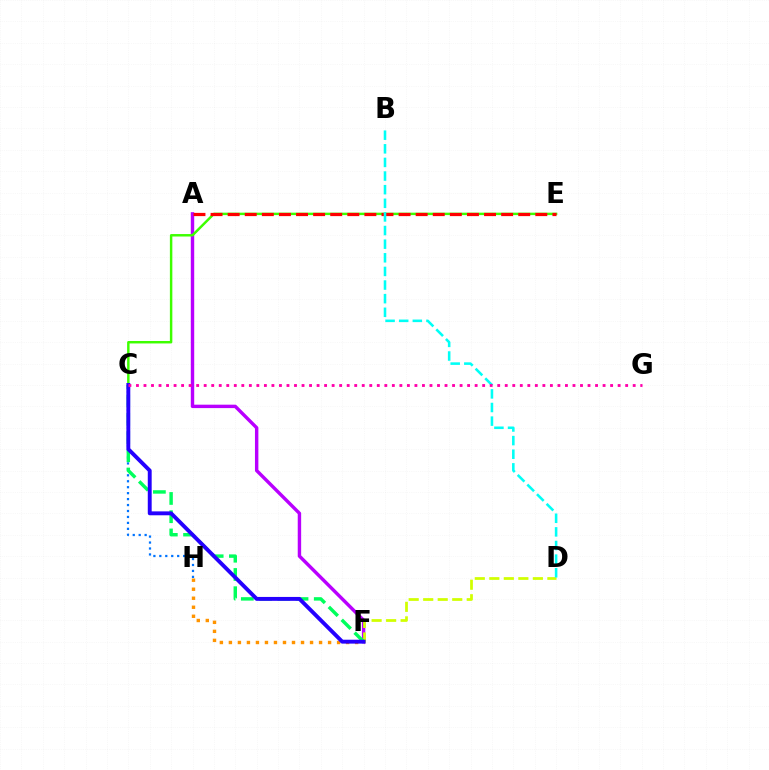{('F', 'H'): [{'color': '#ff9400', 'line_style': 'dotted', 'thickness': 2.45}], ('A', 'F'): [{'color': '#b900ff', 'line_style': 'solid', 'thickness': 2.46}], ('D', 'F'): [{'color': '#d1ff00', 'line_style': 'dashed', 'thickness': 1.97}], ('C', 'H'): [{'color': '#0074ff', 'line_style': 'dotted', 'thickness': 1.62}], ('C', 'E'): [{'color': '#3dff00', 'line_style': 'solid', 'thickness': 1.77}], ('A', 'E'): [{'color': '#ff0000', 'line_style': 'dashed', 'thickness': 2.32}], ('C', 'F'): [{'color': '#00ff5c', 'line_style': 'dashed', 'thickness': 2.48}, {'color': '#2500ff', 'line_style': 'solid', 'thickness': 2.81}], ('B', 'D'): [{'color': '#00fff6', 'line_style': 'dashed', 'thickness': 1.85}], ('C', 'G'): [{'color': '#ff00ac', 'line_style': 'dotted', 'thickness': 2.04}]}